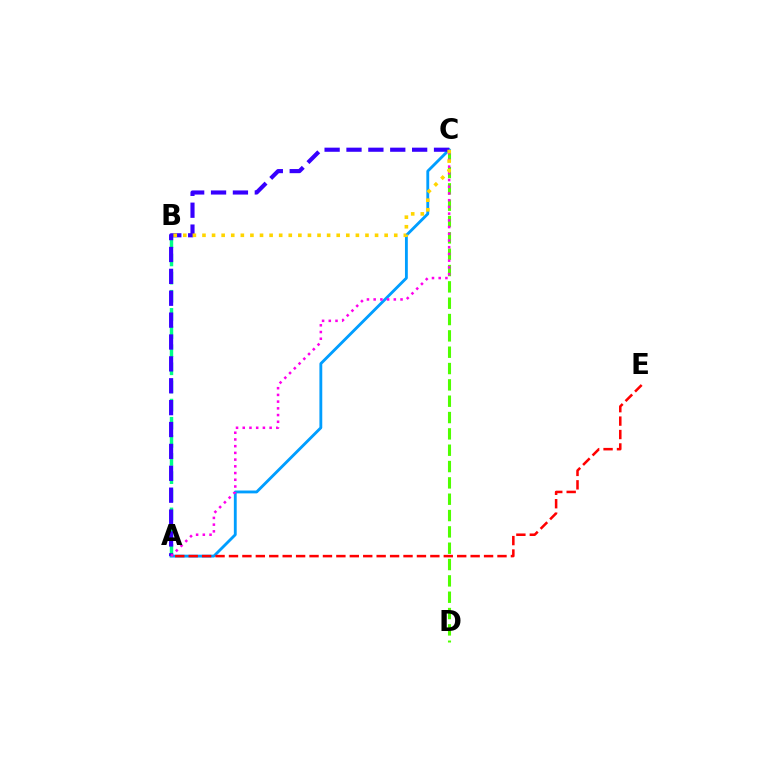{('A', 'C'): [{'color': '#009eff', 'line_style': 'solid', 'thickness': 2.05}, {'color': '#3700ff', 'line_style': 'dashed', 'thickness': 2.97}, {'color': '#ff00ed', 'line_style': 'dotted', 'thickness': 1.83}], ('A', 'B'): [{'color': '#00ff86', 'line_style': 'dashed', 'thickness': 2.46}], ('A', 'E'): [{'color': '#ff0000', 'line_style': 'dashed', 'thickness': 1.82}], ('C', 'D'): [{'color': '#4fff00', 'line_style': 'dashed', 'thickness': 2.22}], ('B', 'C'): [{'color': '#ffd500', 'line_style': 'dotted', 'thickness': 2.61}]}